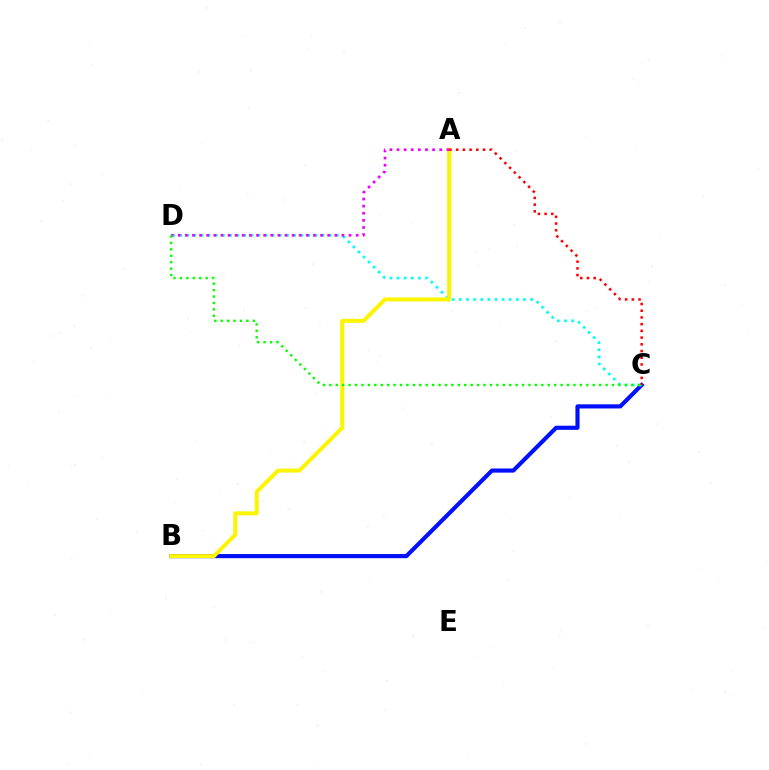{('B', 'C'): [{'color': '#0010ff', 'line_style': 'solid', 'thickness': 2.98}], ('C', 'D'): [{'color': '#00fff6', 'line_style': 'dotted', 'thickness': 1.94}, {'color': '#08ff00', 'line_style': 'dotted', 'thickness': 1.75}], ('A', 'B'): [{'color': '#fcf500', 'line_style': 'solid', 'thickness': 2.89}], ('A', 'D'): [{'color': '#ee00ff', 'line_style': 'dotted', 'thickness': 1.93}], ('A', 'C'): [{'color': '#ff0000', 'line_style': 'dotted', 'thickness': 1.82}]}